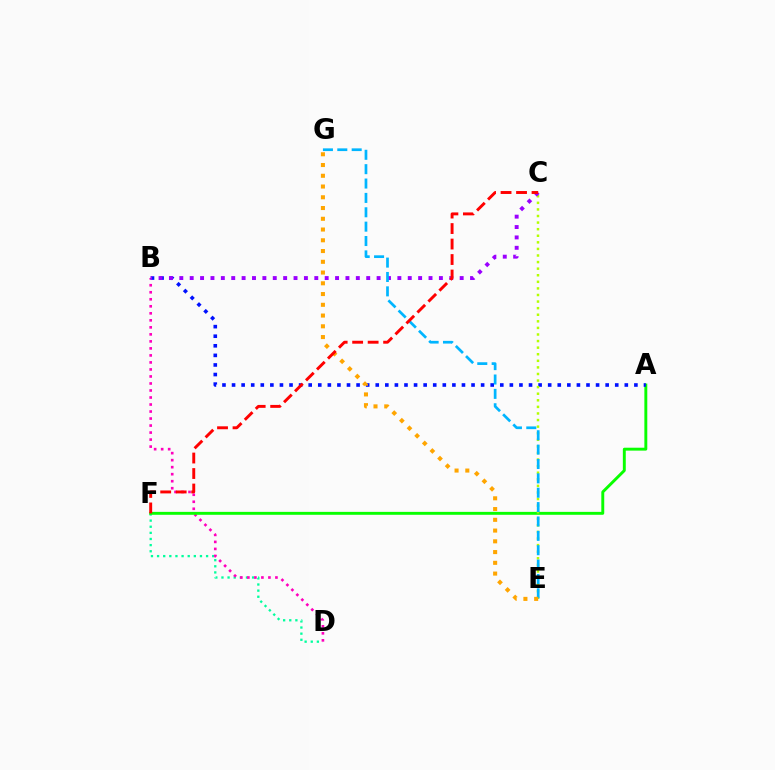{('D', 'F'): [{'color': '#00ff9d', 'line_style': 'dotted', 'thickness': 1.66}], ('B', 'D'): [{'color': '#ff00bd', 'line_style': 'dotted', 'thickness': 1.91}], ('A', 'F'): [{'color': '#08ff00', 'line_style': 'solid', 'thickness': 2.1}], ('A', 'B'): [{'color': '#0010ff', 'line_style': 'dotted', 'thickness': 2.6}], ('C', 'E'): [{'color': '#b3ff00', 'line_style': 'dotted', 'thickness': 1.79}], ('B', 'C'): [{'color': '#9b00ff', 'line_style': 'dotted', 'thickness': 2.82}], ('E', 'G'): [{'color': '#00b5ff', 'line_style': 'dashed', 'thickness': 1.95}, {'color': '#ffa500', 'line_style': 'dotted', 'thickness': 2.92}], ('C', 'F'): [{'color': '#ff0000', 'line_style': 'dashed', 'thickness': 2.1}]}